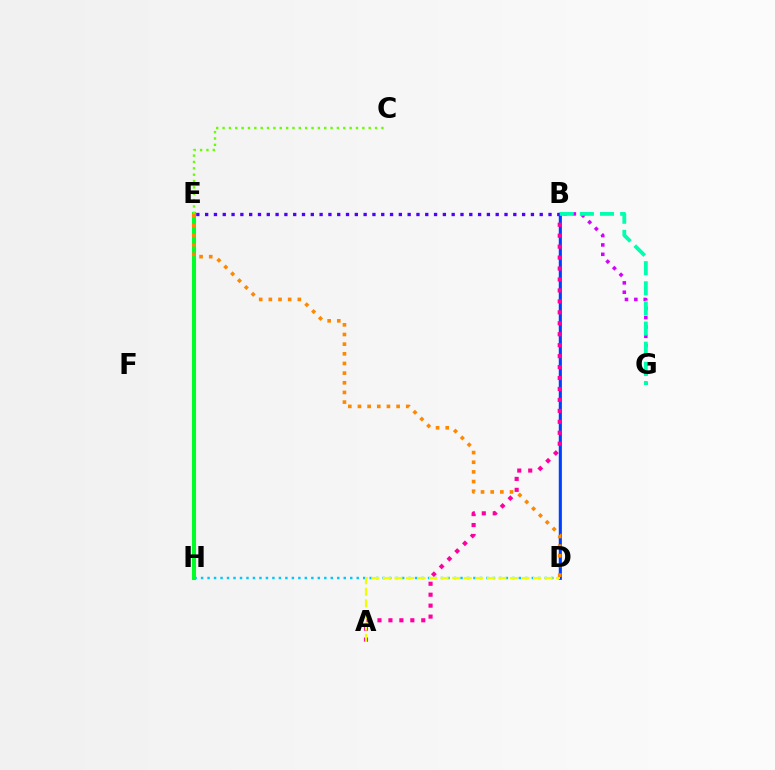{('B', 'D'): [{'color': '#ff0000', 'line_style': 'solid', 'thickness': 2.0}, {'color': '#003fff', 'line_style': 'solid', 'thickness': 1.77}], ('B', 'G'): [{'color': '#d600ff', 'line_style': 'dotted', 'thickness': 2.55}, {'color': '#00ffaf', 'line_style': 'dashed', 'thickness': 2.74}], ('A', 'B'): [{'color': '#ff00a0', 'line_style': 'dotted', 'thickness': 2.97}], ('D', 'H'): [{'color': '#00c7ff', 'line_style': 'dotted', 'thickness': 1.76}], ('E', 'H'): [{'color': '#00ff27', 'line_style': 'solid', 'thickness': 2.92}], ('B', 'E'): [{'color': '#4f00ff', 'line_style': 'dotted', 'thickness': 2.39}], ('A', 'D'): [{'color': '#eeff00', 'line_style': 'dashed', 'thickness': 1.57}], ('D', 'E'): [{'color': '#ff8800', 'line_style': 'dotted', 'thickness': 2.62}], ('C', 'E'): [{'color': '#66ff00', 'line_style': 'dotted', 'thickness': 1.73}]}